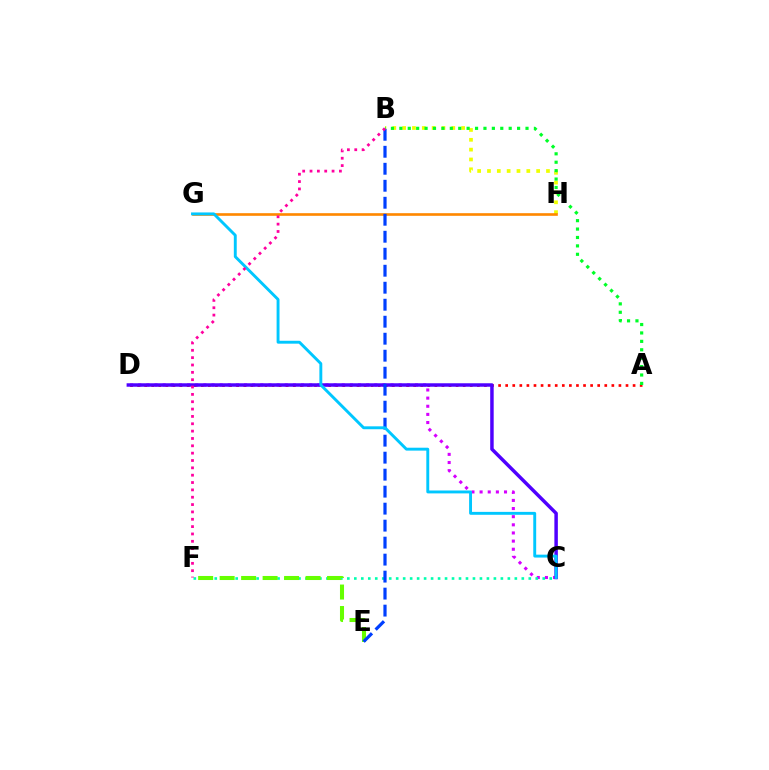{('C', 'D'): [{'color': '#d600ff', 'line_style': 'dotted', 'thickness': 2.21}, {'color': '#4f00ff', 'line_style': 'solid', 'thickness': 2.5}], ('C', 'F'): [{'color': '#00ffaf', 'line_style': 'dotted', 'thickness': 1.9}], ('A', 'D'): [{'color': '#ff0000', 'line_style': 'dotted', 'thickness': 1.92}], ('B', 'H'): [{'color': '#eeff00', 'line_style': 'dotted', 'thickness': 2.67}], ('A', 'B'): [{'color': '#00ff27', 'line_style': 'dotted', 'thickness': 2.29}], ('E', 'F'): [{'color': '#66ff00', 'line_style': 'dashed', 'thickness': 2.92}], ('G', 'H'): [{'color': '#ff8800', 'line_style': 'solid', 'thickness': 1.9}], ('B', 'E'): [{'color': '#003fff', 'line_style': 'dashed', 'thickness': 2.31}], ('C', 'G'): [{'color': '#00c7ff', 'line_style': 'solid', 'thickness': 2.09}], ('B', 'F'): [{'color': '#ff00a0', 'line_style': 'dotted', 'thickness': 2.0}]}